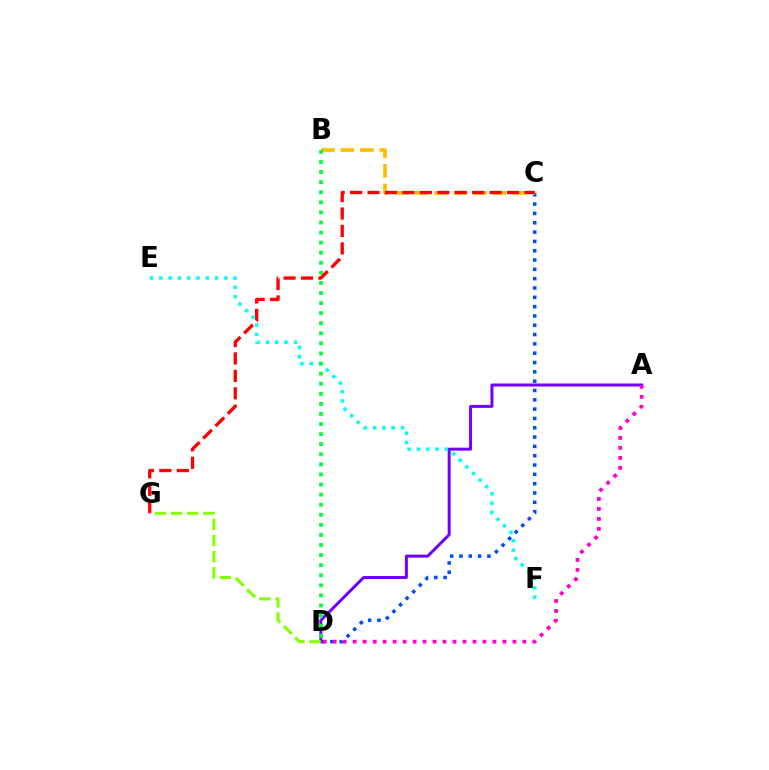{('C', 'D'): [{'color': '#004bff', 'line_style': 'dotted', 'thickness': 2.53}], ('A', 'D'): [{'color': '#7200ff', 'line_style': 'solid', 'thickness': 2.15}, {'color': '#ff00cf', 'line_style': 'dotted', 'thickness': 2.71}], ('E', 'F'): [{'color': '#00fff6', 'line_style': 'dotted', 'thickness': 2.53}], ('B', 'C'): [{'color': '#ffbd00', 'line_style': 'dashed', 'thickness': 2.65}], ('B', 'D'): [{'color': '#00ff39', 'line_style': 'dotted', 'thickness': 2.74}], ('C', 'G'): [{'color': '#ff0000', 'line_style': 'dashed', 'thickness': 2.37}], ('D', 'G'): [{'color': '#84ff00', 'line_style': 'dashed', 'thickness': 2.19}]}